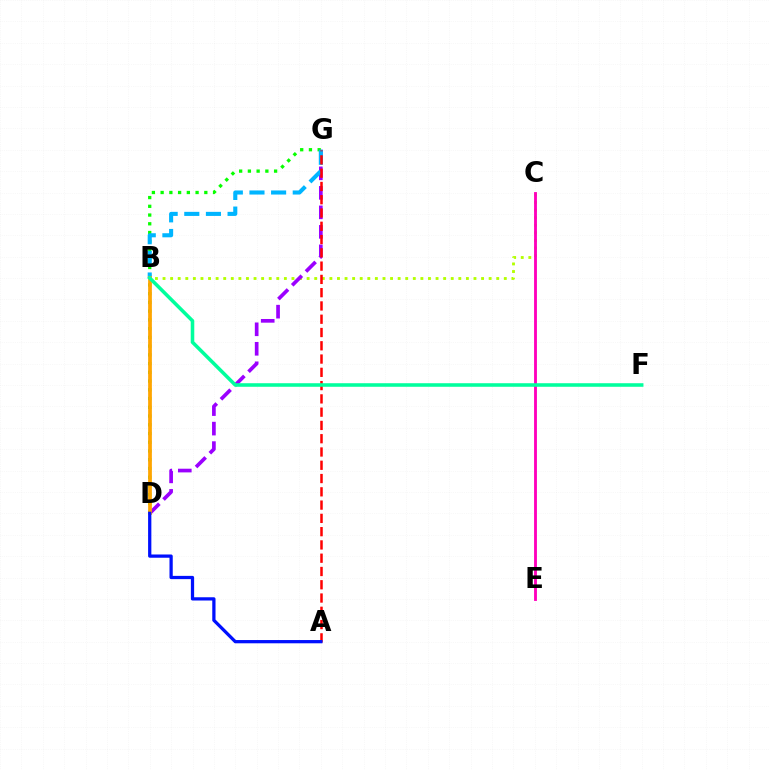{('B', 'C'): [{'color': '#b3ff00', 'line_style': 'dotted', 'thickness': 2.06}], ('D', 'G'): [{'color': '#9b00ff', 'line_style': 'dashed', 'thickness': 2.65}, {'color': '#08ff00', 'line_style': 'dotted', 'thickness': 2.37}], ('C', 'E'): [{'color': '#ff00bd', 'line_style': 'solid', 'thickness': 2.05}], ('B', 'G'): [{'color': '#00b5ff', 'line_style': 'dashed', 'thickness': 2.94}], ('B', 'D'): [{'color': '#ffa500', 'line_style': 'solid', 'thickness': 2.69}], ('A', 'G'): [{'color': '#ff0000', 'line_style': 'dashed', 'thickness': 1.8}], ('A', 'D'): [{'color': '#0010ff', 'line_style': 'solid', 'thickness': 2.34}], ('B', 'F'): [{'color': '#00ff9d', 'line_style': 'solid', 'thickness': 2.56}]}